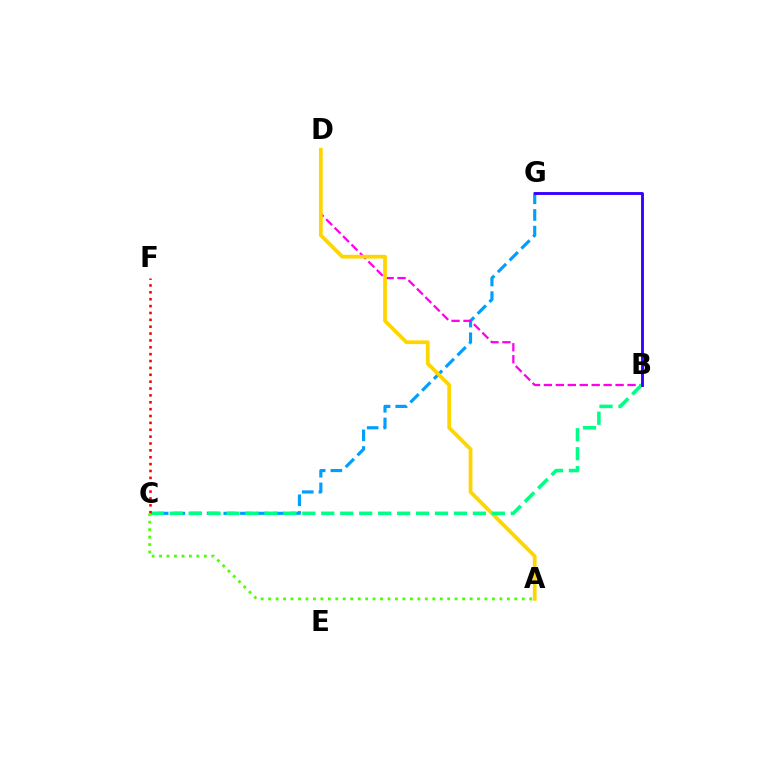{('C', 'G'): [{'color': '#009eff', 'line_style': 'dashed', 'thickness': 2.26}], ('B', 'D'): [{'color': '#ff00ed', 'line_style': 'dashed', 'thickness': 1.62}], ('A', 'D'): [{'color': '#ffd500', 'line_style': 'solid', 'thickness': 2.7}], ('B', 'C'): [{'color': '#00ff86', 'line_style': 'dashed', 'thickness': 2.57}], ('C', 'F'): [{'color': '#ff0000', 'line_style': 'dotted', 'thickness': 1.87}], ('A', 'C'): [{'color': '#4fff00', 'line_style': 'dotted', 'thickness': 2.03}], ('B', 'G'): [{'color': '#3700ff', 'line_style': 'solid', 'thickness': 2.08}]}